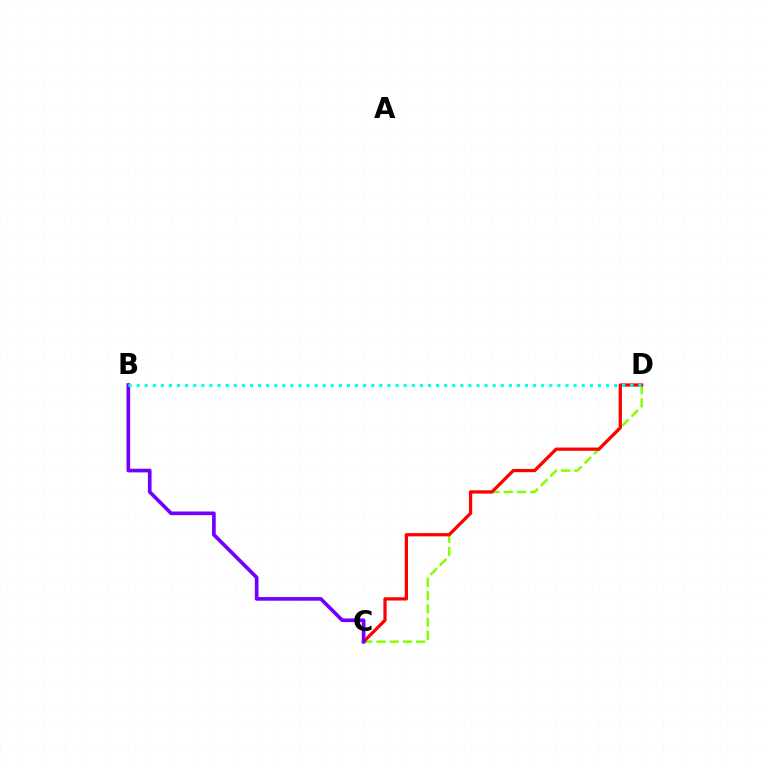{('C', 'D'): [{'color': '#84ff00', 'line_style': 'dashed', 'thickness': 1.8}, {'color': '#ff0000', 'line_style': 'solid', 'thickness': 2.34}], ('B', 'C'): [{'color': '#7200ff', 'line_style': 'solid', 'thickness': 2.64}], ('B', 'D'): [{'color': '#00fff6', 'line_style': 'dotted', 'thickness': 2.2}]}